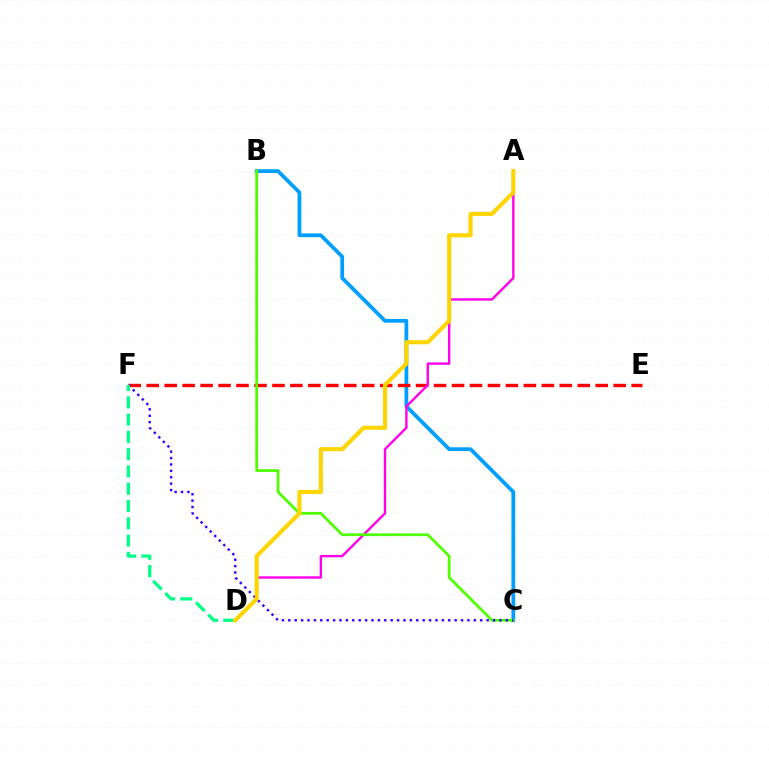{('B', 'C'): [{'color': '#009eff', 'line_style': 'solid', 'thickness': 2.71}, {'color': '#4fff00', 'line_style': 'solid', 'thickness': 1.98}], ('E', 'F'): [{'color': '#ff0000', 'line_style': 'dashed', 'thickness': 2.44}], ('A', 'D'): [{'color': '#ff00ed', 'line_style': 'solid', 'thickness': 1.72}, {'color': '#ffd500', 'line_style': 'solid', 'thickness': 2.96}], ('C', 'F'): [{'color': '#3700ff', 'line_style': 'dotted', 'thickness': 1.74}], ('D', 'F'): [{'color': '#00ff86', 'line_style': 'dashed', 'thickness': 2.35}]}